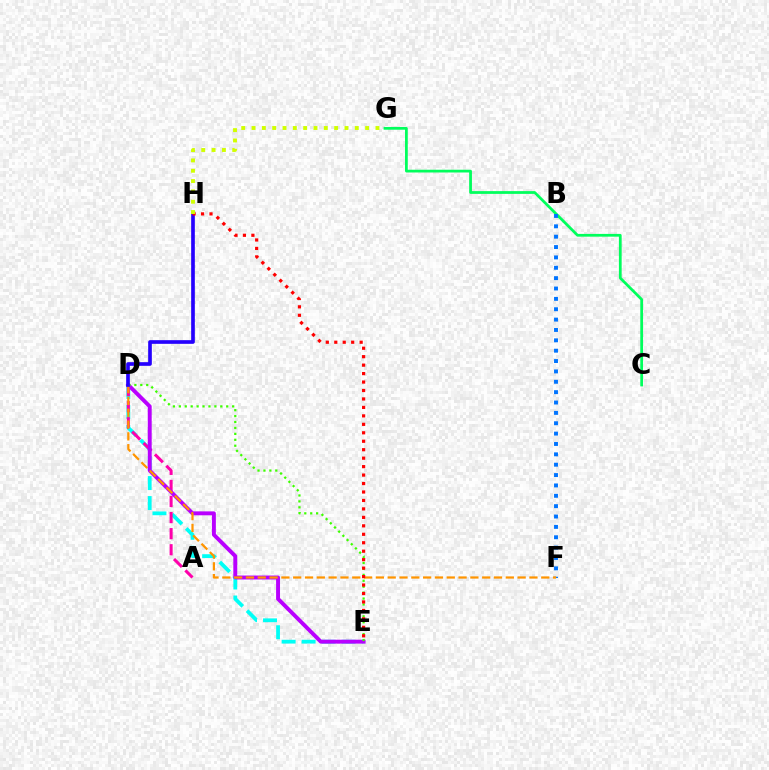{('D', 'E'): [{'color': '#00fff6', 'line_style': 'dashed', 'thickness': 2.72}, {'color': '#b900ff', 'line_style': 'solid', 'thickness': 2.83}, {'color': '#3dff00', 'line_style': 'dotted', 'thickness': 1.61}], ('C', 'G'): [{'color': '#00ff5c', 'line_style': 'solid', 'thickness': 1.98}], ('B', 'F'): [{'color': '#0074ff', 'line_style': 'dotted', 'thickness': 2.82}], ('A', 'D'): [{'color': '#ff00ac', 'line_style': 'dashed', 'thickness': 2.18}], ('D', 'F'): [{'color': '#ff9400', 'line_style': 'dashed', 'thickness': 1.6}], ('D', 'H'): [{'color': '#2500ff', 'line_style': 'solid', 'thickness': 2.64}], ('E', 'H'): [{'color': '#ff0000', 'line_style': 'dotted', 'thickness': 2.3}], ('G', 'H'): [{'color': '#d1ff00', 'line_style': 'dotted', 'thickness': 2.81}]}